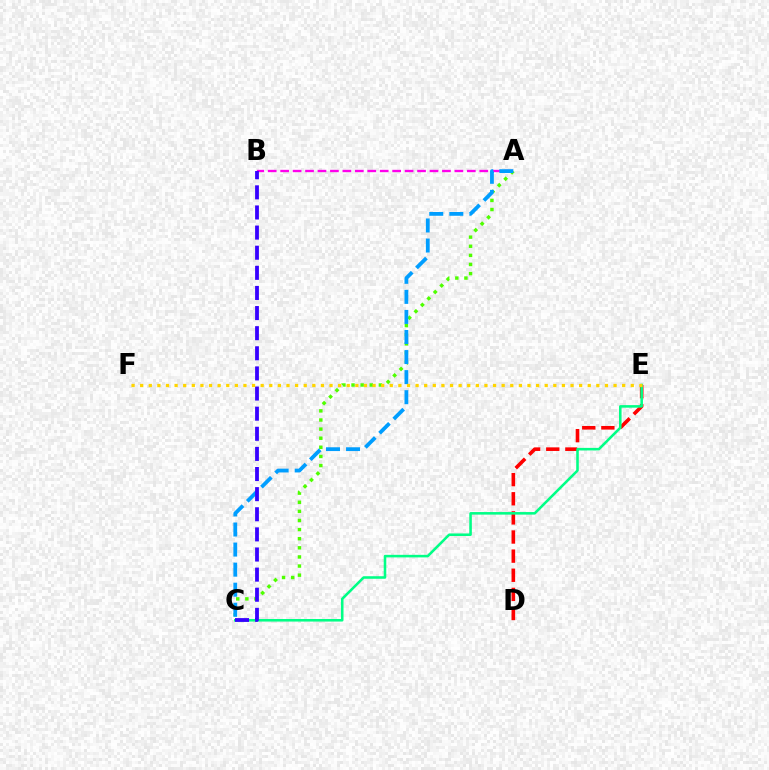{('A', 'B'): [{'color': '#ff00ed', 'line_style': 'dashed', 'thickness': 1.69}], ('A', 'C'): [{'color': '#4fff00', 'line_style': 'dotted', 'thickness': 2.48}, {'color': '#009eff', 'line_style': 'dashed', 'thickness': 2.73}], ('D', 'E'): [{'color': '#ff0000', 'line_style': 'dashed', 'thickness': 2.6}], ('C', 'E'): [{'color': '#00ff86', 'line_style': 'solid', 'thickness': 1.84}], ('B', 'C'): [{'color': '#3700ff', 'line_style': 'dashed', 'thickness': 2.73}], ('E', 'F'): [{'color': '#ffd500', 'line_style': 'dotted', 'thickness': 2.34}]}